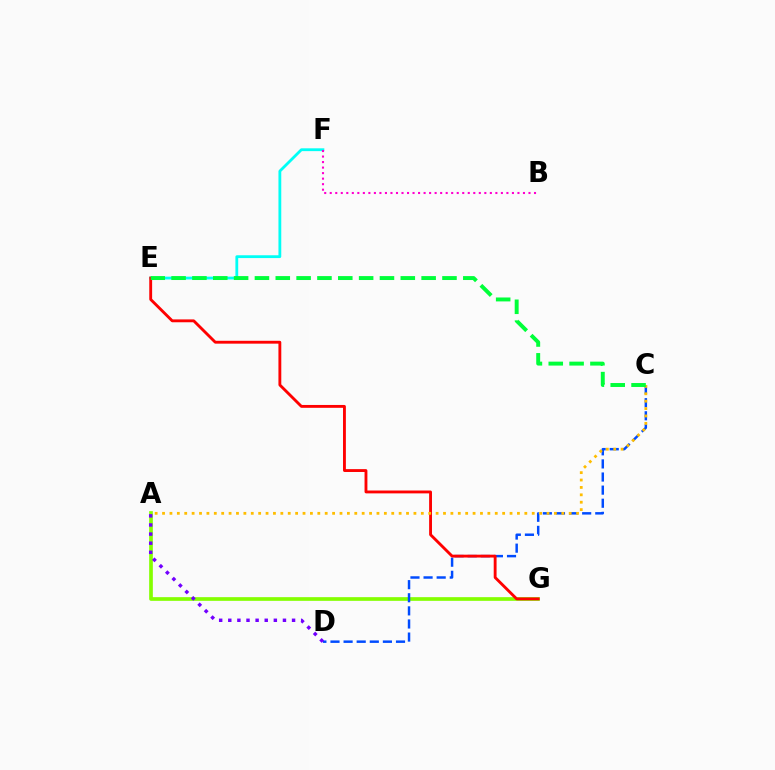{('E', 'F'): [{'color': '#00fff6', 'line_style': 'solid', 'thickness': 2.03}], ('A', 'G'): [{'color': '#84ff00', 'line_style': 'solid', 'thickness': 2.65}], ('C', 'D'): [{'color': '#004bff', 'line_style': 'dashed', 'thickness': 1.78}], ('E', 'G'): [{'color': '#ff0000', 'line_style': 'solid', 'thickness': 2.06}], ('A', 'C'): [{'color': '#ffbd00', 'line_style': 'dotted', 'thickness': 2.01}], ('C', 'E'): [{'color': '#00ff39', 'line_style': 'dashed', 'thickness': 2.83}], ('B', 'F'): [{'color': '#ff00cf', 'line_style': 'dotted', 'thickness': 1.5}], ('A', 'D'): [{'color': '#7200ff', 'line_style': 'dotted', 'thickness': 2.48}]}